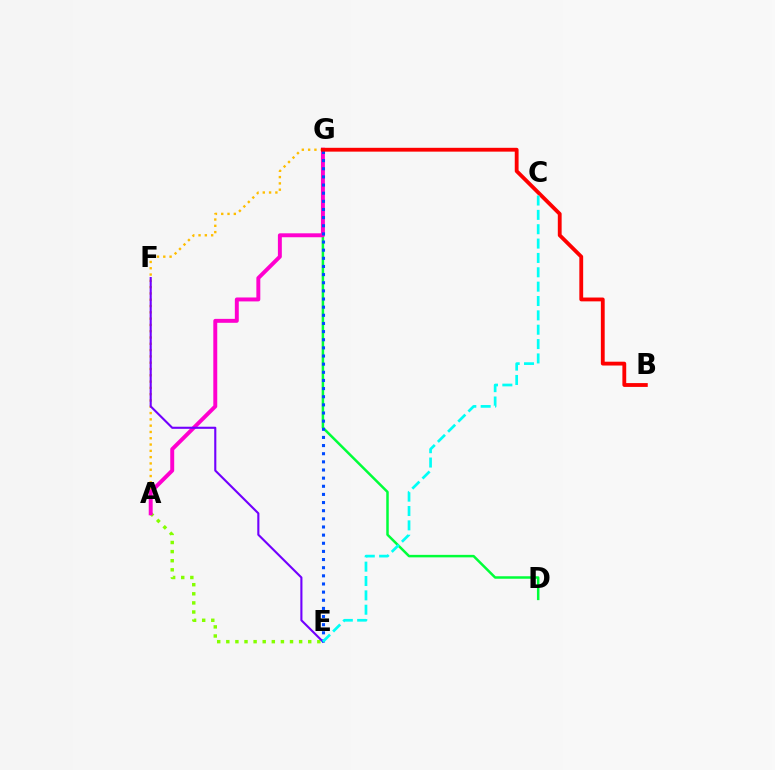{('A', 'E'): [{'color': '#84ff00', 'line_style': 'dotted', 'thickness': 2.47}], ('A', 'G'): [{'color': '#ffbd00', 'line_style': 'dotted', 'thickness': 1.71}, {'color': '#ff00cf', 'line_style': 'solid', 'thickness': 2.83}], ('D', 'G'): [{'color': '#00ff39', 'line_style': 'solid', 'thickness': 1.8}], ('E', 'F'): [{'color': '#7200ff', 'line_style': 'solid', 'thickness': 1.52}], ('E', 'G'): [{'color': '#004bff', 'line_style': 'dotted', 'thickness': 2.21}], ('B', 'G'): [{'color': '#ff0000', 'line_style': 'solid', 'thickness': 2.76}], ('C', 'E'): [{'color': '#00fff6', 'line_style': 'dashed', 'thickness': 1.95}]}